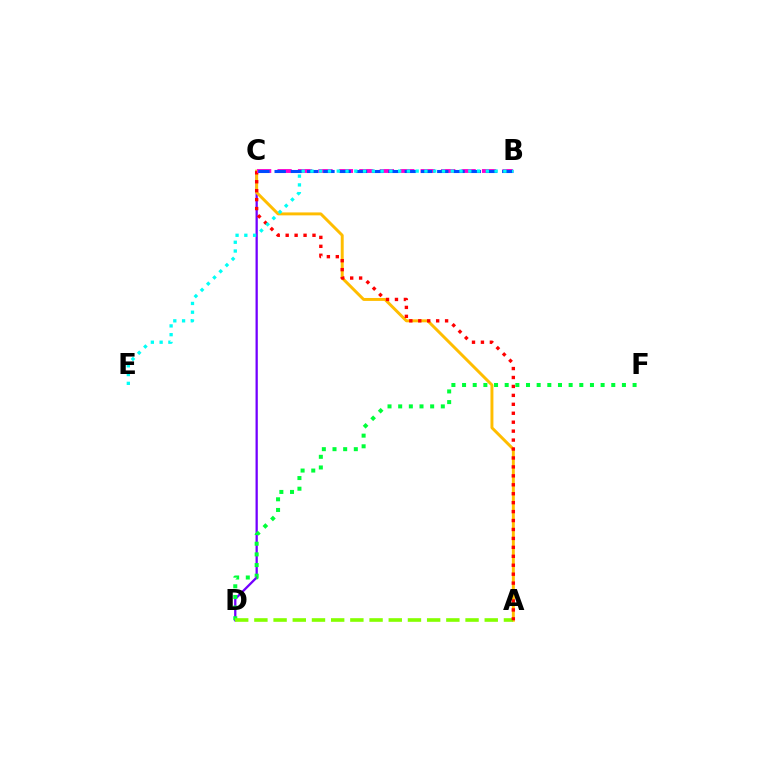{('C', 'D'): [{'color': '#7200ff', 'line_style': 'solid', 'thickness': 1.64}], ('D', 'F'): [{'color': '#00ff39', 'line_style': 'dotted', 'thickness': 2.9}], ('A', 'C'): [{'color': '#ffbd00', 'line_style': 'solid', 'thickness': 2.12}, {'color': '#ff0000', 'line_style': 'dotted', 'thickness': 2.43}], ('A', 'D'): [{'color': '#84ff00', 'line_style': 'dashed', 'thickness': 2.61}], ('B', 'C'): [{'color': '#ff00cf', 'line_style': 'dashed', 'thickness': 2.78}, {'color': '#004bff', 'line_style': 'dashed', 'thickness': 2.21}], ('B', 'E'): [{'color': '#00fff6', 'line_style': 'dotted', 'thickness': 2.38}]}